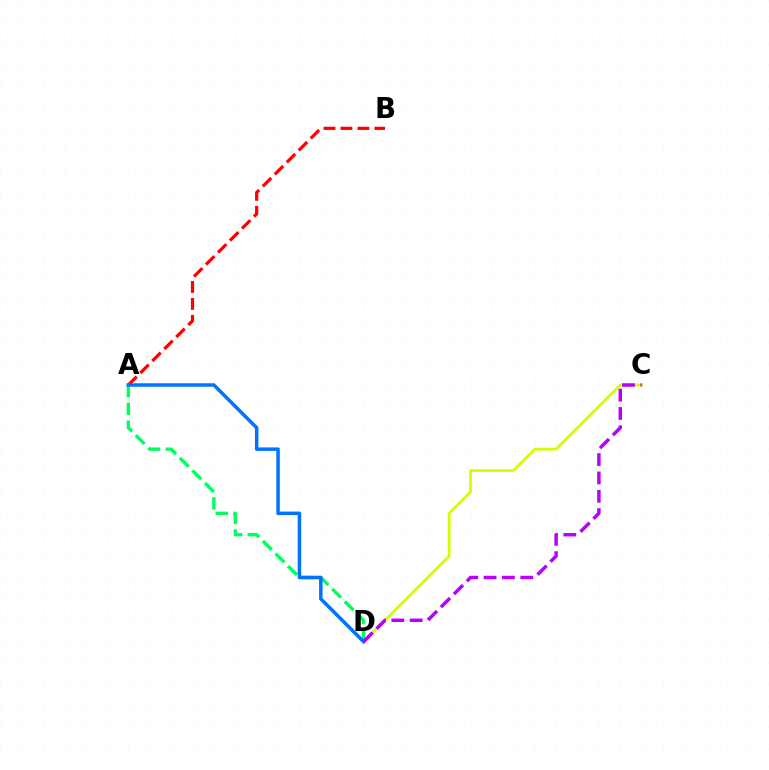{('C', 'D'): [{'color': '#d1ff00', 'line_style': 'solid', 'thickness': 1.96}, {'color': '#b900ff', 'line_style': 'dashed', 'thickness': 2.49}], ('A', 'B'): [{'color': '#ff0000', 'line_style': 'dashed', 'thickness': 2.3}], ('A', 'D'): [{'color': '#00ff5c', 'line_style': 'dashed', 'thickness': 2.42}, {'color': '#0074ff', 'line_style': 'solid', 'thickness': 2.53}]}